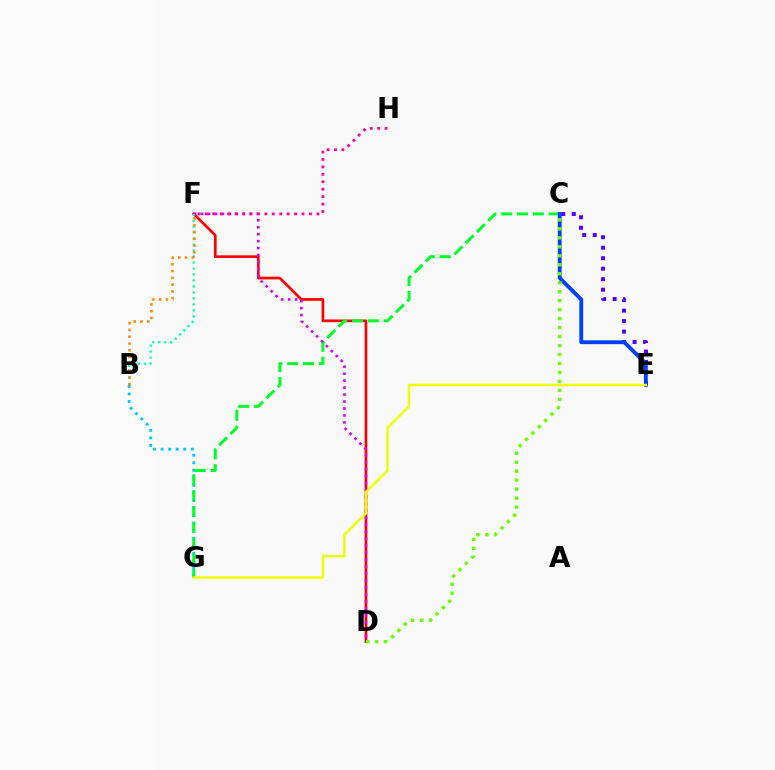{('D', 'F'): [{'color': '#ff0000', 'line_style': 'solid', 'thickness': 1.94}, {'color': '#d600ff', 'line_style': 'dotted', 'thickness': 1.89}], ('B', 'G'): [{'color': '#00c7ff', 'line_style': 'dotted', 'thickness': 2.05}], ('C', 'E'): [{'color': '#4f00ff', 'line_style': 'dotted', 'thickness': 2.85}, {'color': '#003fff', 'line_style': 'solid', 'thickness': 2.78}], ('C', 'G'): [{'color': '#00ff27', 'line_style': 'dashed', 'thickness': 2.15}], ('F', 'H'): [{'color': '#ff00a0', 'line_style': 'dotted', 'thickness': 2.02}], ('B', 'F'): [{'color': '#00ffaf', 'line_style': 'dotted', 'thickness': 1.62}, {'color': '#ff8800', 'line_style': 'dotted', 'thickness': 1.84}], ('C', 'D'): [{'color': '#66ff00', 'line_style': 'dotted', 'thickness': 2.44}], ('E', 'G'): [{'color': '#eeff00', 'line_style': 'solid', 'thickness': 1.76}]}